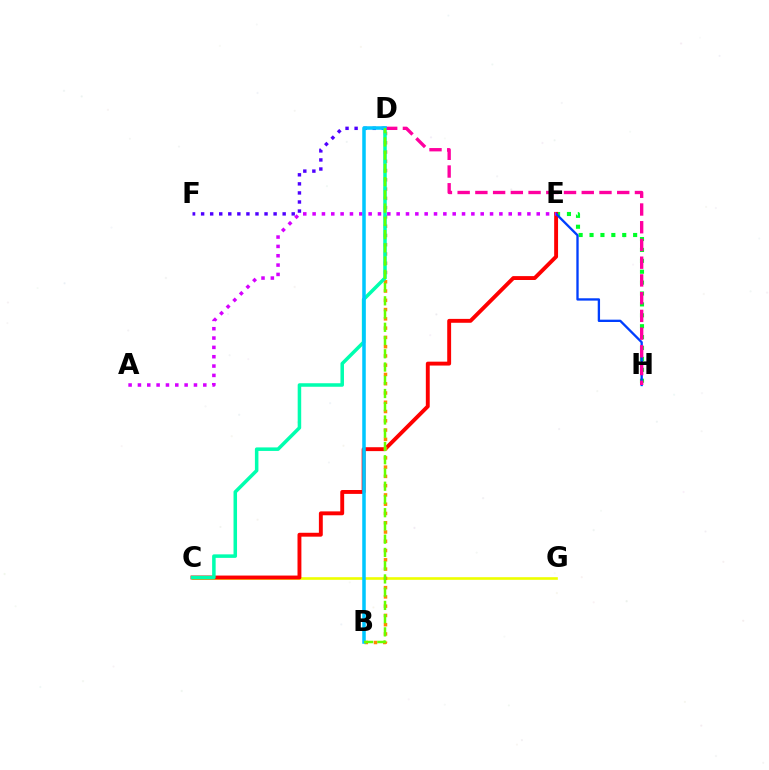{('C', 'G'): [{'color': '#eeff00', 'line_style': 'solid', 'thickness': 1.9}], ('E', 'H'): [{'color': '#00ff27', 'line_style': 'dotted', 'thickness': 2.96}, {'color': '#003fff', 'line_style': 'solid', 'thickness': 1.68}], ('C', 'E'): [{'color': '#ff0000', 'line_style': 'solid', 'thickness': 2.8}], ('B', 'D'): [{'color': '#ff8800', 'line_style': 'dotted', 'thickness': 2.52}, {'color': '#00c7ff', 'line_style': 'solid', 'thickness': 2.54}, {'color': '#66ff00', 'line_style': 'dashed', 'thickness': 1.8}], ('D', 'F'): [{'color': '#4f00ff', 'line_style': 'dotted', 'thickness': 2.46}], ('C', 'D'): [{'color': '#00ffaf', 'line_style': 'solid', 'thickness': 2.53}], ('D', 'H'): [{'color': '#ff00a0', 'line_style': 'dashed', 'thickness': 2.41}], ('A', 'E'): [{'color': '#d600ff', 'line_style': 'dotted', 'thickness': 2.54}]}